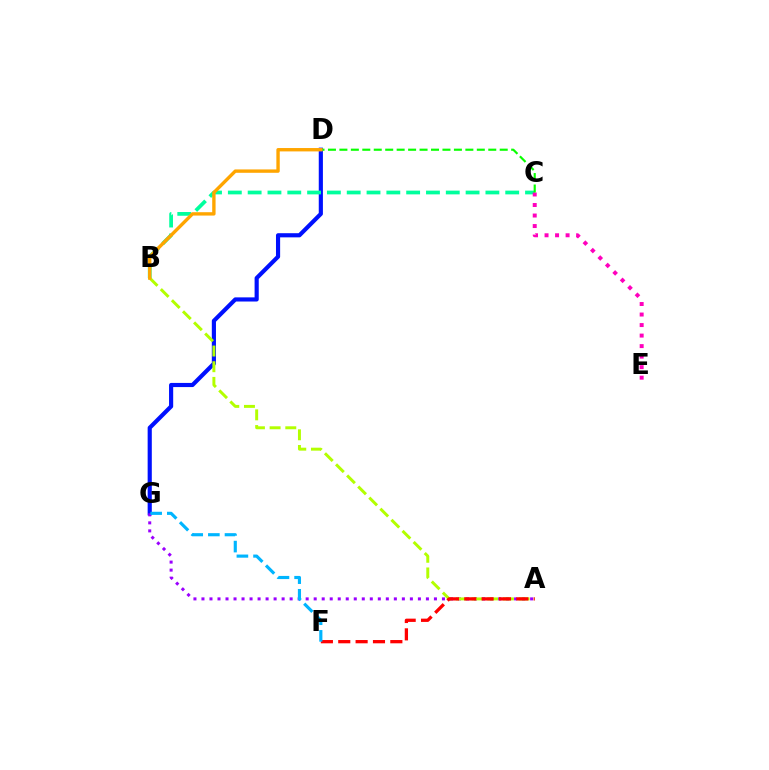{('D', 'G'): [{'color': '#0010ff', 'line_style': 'solid', 'thickness': 2.99}], ('A', 'G'): [{'color': '#9b00ff', 'line_style': 'dotted', 'thickness': 2.18}], ('B', 'C'): [{'color': '#00ff9d', 'line_style': 'dashed', 'thickness': 2.69}], ('C', 'E'): [{'color': '#ff00bd', 'line_style': 'dotted', 'thickness': 2.86}], ('A', 'B'): [{'color': '#b3ff00', 'line_style': 'dashed', 'thickness': 2.13}], ('A', 'F'): [{'color': '#ff0000', 'line_style': 'dashed', 'thickness': 2.36}], ('F', 'G'): [{'color': '#00b5ff', 'line_style': 'dashed', 'thickness': 2.26}], ('C', 'D'): [{'color': '#08ff00', 'line_style': 'dashed', 'thickness': 1.56}], ('B', 'D'): [{'color': '#ffa500', 'line_style': 'solid', 'thickness': 2.43}]}